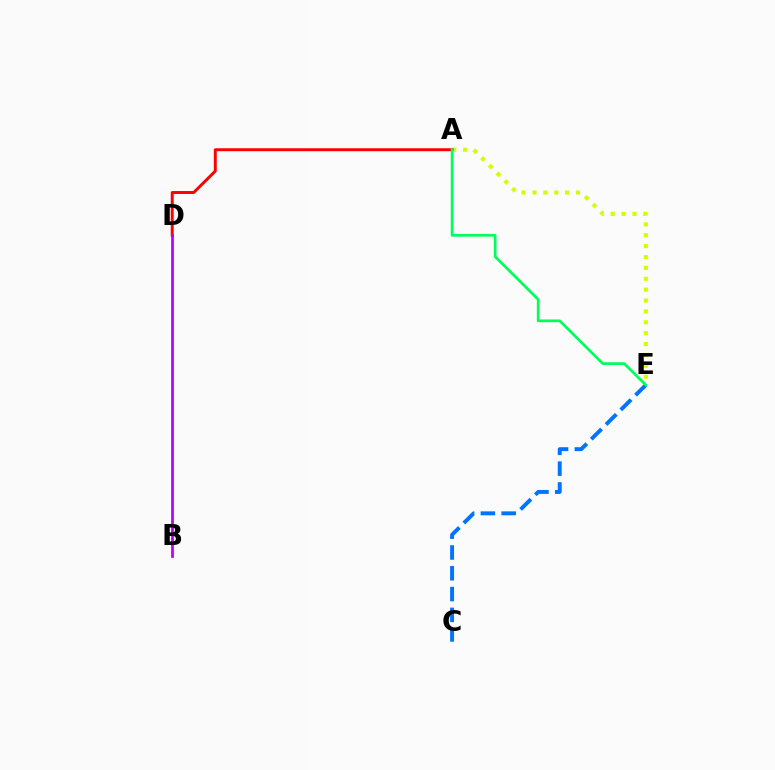{('C', 'E'): [{'color': '#0074ff', 'line_style': 'dashed', 'thickness': 2.82}], ('A', 'E'): [{'color': '#d1ff00', 'line_style': 'dotted', 'thickness': 2.96}, {'color': '#00ff5c', 'line_style': 'solid', 'thickness': 1.96}], ('A', 'D'): [{'color': '#ff0000', 'line_style': 'solid', 'thickness': 2.13}], ('B', 'D'): [{'color': '#b900ff', 'line_style': 'solid', 'thickness': 1.97}]}